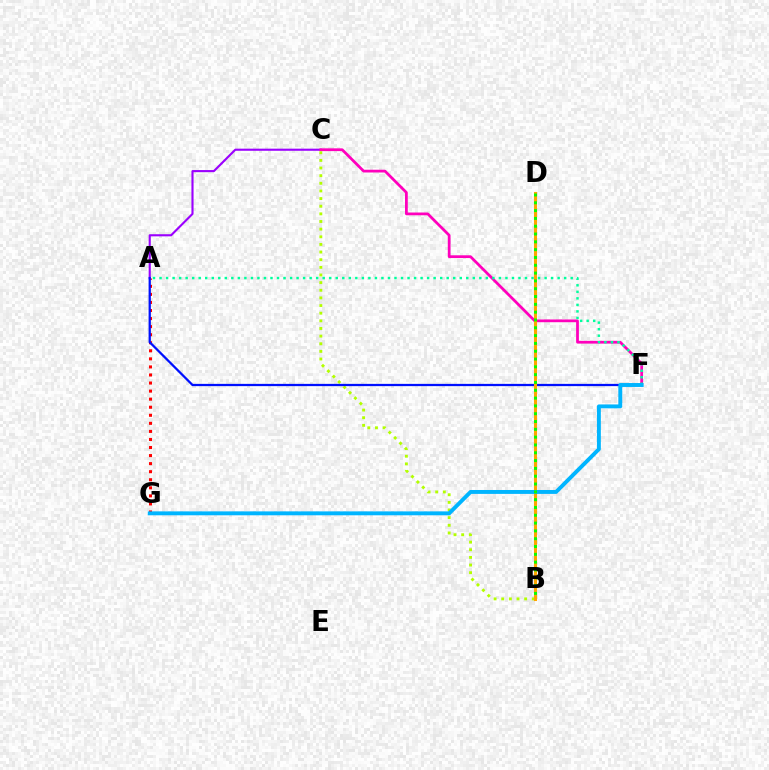{('A', 'C'): [{'color': '#9b00ff', 'line_style': 'solid', 'thickness': 1.53}], ('B', 'C'): [{'color': '#b3ff00', 'line_style': 'dotted', 'thickness': 2.08}], ('A', 'G'): [{'color': '#ff0000', 'line_style': 'dotted', 'thickness': 2.19}], ('A', 'F'): [{'color': '#0010ff', 'line_style': 'solid', 'thickness': 1.63}, {'color': '#00ff9d', 'line_style': 'dotted', 'thickness': 1.77}], ('C', 'F'): [{'color': '#ff00bd', 'line_style': 'solid', 'thickness': 1.98}], ('B', 'D'): [{'color': '#ffa500', 'line_style': 'solid', 'thickness': 2.21}, {'color': '#08ff00', 'line_style': 'dotted', 'thickness': 2.12}], ('F', 'G'): [{'color': '#00b5ff', 'line_style': 'solid', 'thickness': 2.82}]}